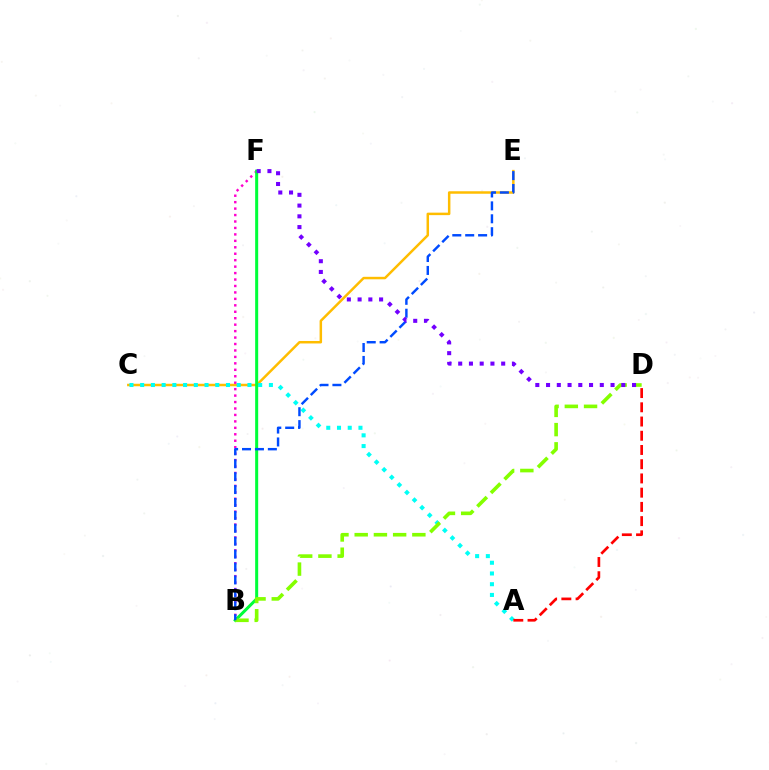{('C', 'E'): [{'color': '#ffbd00', 'line_style': 'solid', 'thickness': 1.79}], ('B', 'F'): [{'color': '#ff00cf', 'line_style': 'dotted', 'thickness': 1.75}, {'color': '#00ff39', 'line_style': 'solid', 'thickness': 2.18}], ('A', 'C'): [{'color': '#00fff6', 'line_style': 'dotted', 'thickness': 2.91}], ('A', 'D'): [{'color': '#ff0000', 'line_style': 'dashed', 'thickness': 1.93}], ('B', 'D'): [{'color': '#84ff00', 'line_style': 'dashed', 'thickness': 2.61}], ('B', 'E'): [{'color': '#004bff', 'line_style': 'dashed', 'thickness': 1.75}], ('D', 'F'): [{'color': '#7200ff', 'line_style': 'dotted', 'thickness': 2.92}]}